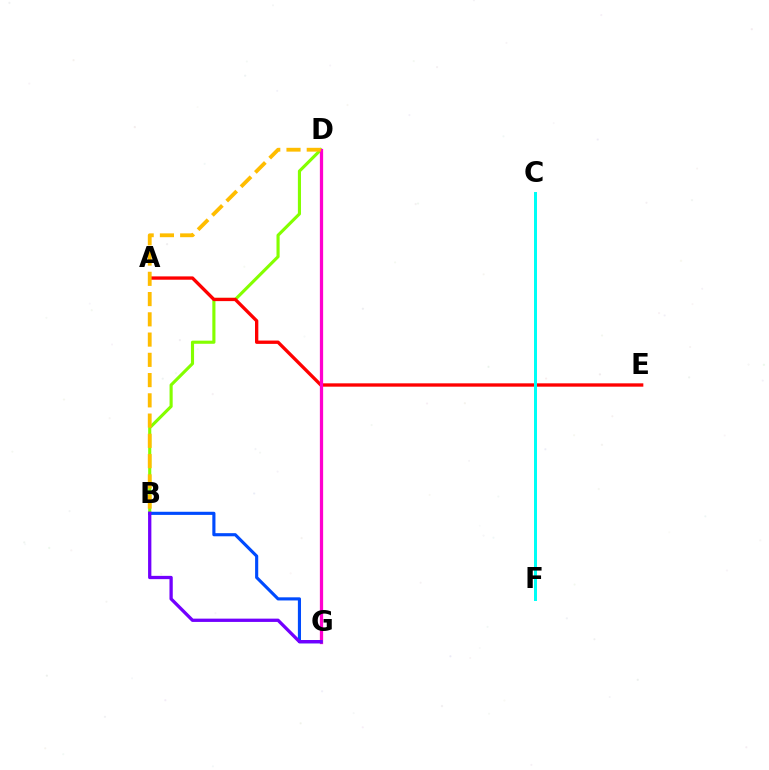{('B', 'D'): [{'color': '#84ff00', 'line_style': 'solid', 'thickness': 2.25}, {'color': '#ffbd00', 'line_style': 'dashed', 'thickness': 2.75}], ('A', 'E'): [{'color': '#ff0000', 'line_style': 'solid', 'thickness': 2.4}], ('D', 'G'): [{'color': '#00ff39', 'line_style': 'solid', 'thickness': 2.15}, {'color': '#ff00cf', 'line_style': 'solid', 'thickness': 2.35}], ('C', 'F'): [{'color': '#00fff6', 'line_style': 'solid', 'thickness': 2.15}], ('B', 'G'): [{'color': '#004bff', 'line_style': 'solid', 'thickness': 2.25}, {'color': '#7200ff', 'line_style': 'solid', 'thickness': 2.37}]}